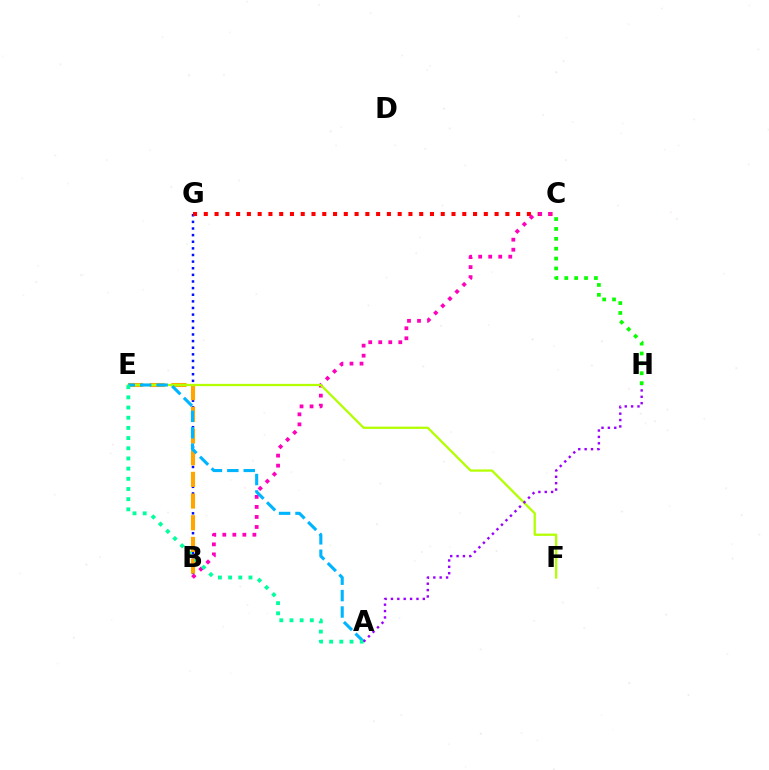{('B', 'G'): [{'color': '#0010ff', 'line_style': 'dotted', 'thickness': 1.8}], ('C', 'G'): [{'color': '#ff0000', 'line_style': 'dotted', 'thickness': 2.93}], ('B', 'E'): [{'color': '#ffa500', 'line_style': 'dashed', 'thickness': 2.95}], ('C', 'H'): [{'color': '#08ff00', 'line_style': 'dotted', 'thickness': 2.68}], ('B', 'C'): [{'color': '#ff00bd', 'line_style': 'dotted', 'thickness': 2.72}], ('E', 'F'): [{'color': '#b3ff00', 'line_style': 'solid', 'thickness': 1.63}], ('A', 'E'): [{'color': '#00b5ff', 'line_style': 'dashed', 'thickness': 2.23}, {'color': '#00ff9d', 'line_style': 'dotted', 'thickness': 2.77}], ('A', 'H'): [{'color': '#9b00ff', 'line_style': 'dotted', 'thickness': 1.73}]}